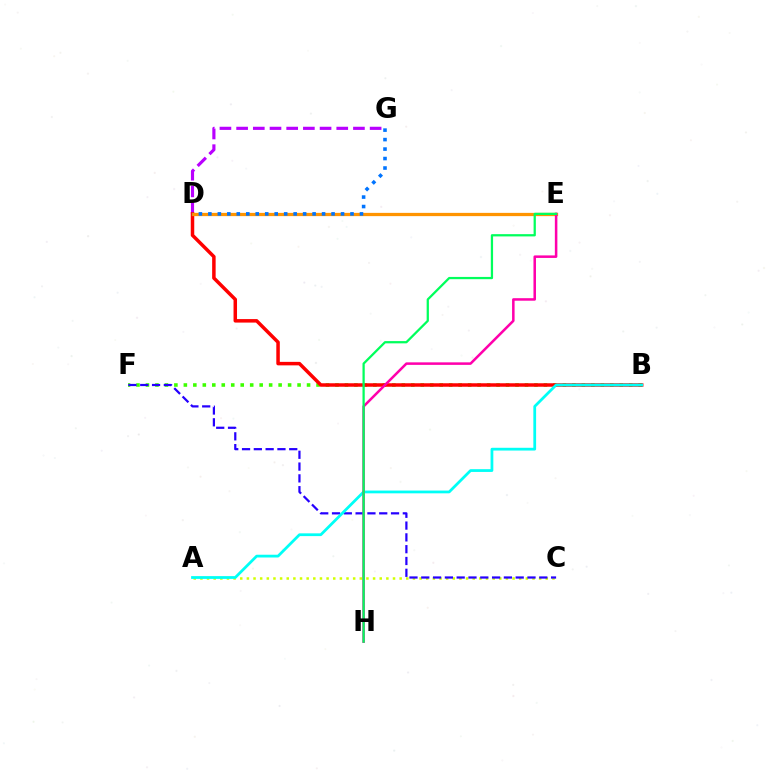{('D', 'G'): [{'color': '#b900ff', 'line_style': 'dashed', 'thickness': 2.27}, {'color': '#0074ff', 'line_style': 'dotted', 'thickness': 2.57}], ('A', 'C'): [{'color': '#d1ff00', 'line_style': 'dotted', 'thickness': 1.8}], ('B', 'F'): [{'color': '#3dff00', 'line_style': 'dotted', 'thickness': 2.57}], ('C', 'F'): [{'color': '#2500ff', 'line_style': 'dashed', 'thickness': 1.6}], ('B', 'D'): [{'color': '#ff0000', 'line_style': 'solid', 'thickness': 2.52}], ('A', 'B'): [{'color': '#00fff6', 'line_style': 'solid', 'thickness': 1.99}], ('D', 'E'): [{'color': '#ff9400', 'line_style': 'solid', 'thickness': 2.34}], ('E', 'H'): [{'color': '#ff00ac', 'line_style': 'solid', 'thickness': 1.82}, {'color': '#00ff5c', 'line_style': 'solid', 'thickness': 1.62}]}